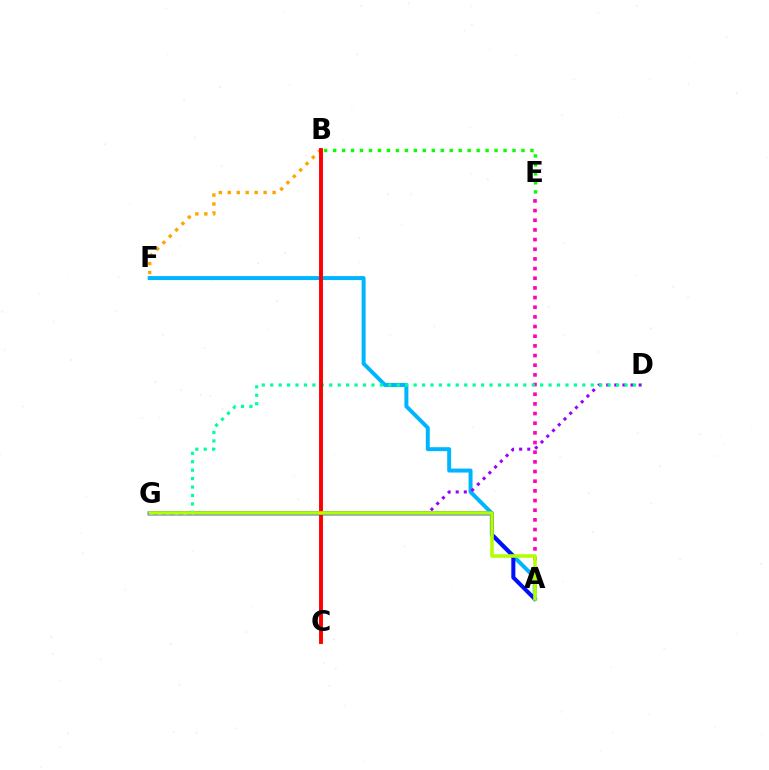{('B', 'F'): [{'color': '#ffa500', 'line_style': 'dotted', 'thickness': 2.44}], ('A', 'E'): [{'color': '#ff00bd', 'line_style': 'dotted', 'thickness': 2.63}], ('A', 'F'): [{'color': '#00b5ff', 'line_style': 'solid', 'thickness': 2.85}], ('D', 'G'): [{'color': '#9b00ff', 'line_style': 'dotted', 'thickness': 2.2}, {'color': '#00ff9d', 'line_style': 'dotted', 'thickness': 2.29}], ('A', 'G'): [{'color': '#0010ff', 'line_style': 'solid', 'thickness': 2.9}, {'color': '#b3ff00', 'line_style': 'solid', 'thickness': 2.58}], ('B', 'E'): [{'color': '#08ff00', 'line_style': 'dotted', 'thickness': 2.44}], ('B', 'C'): [{'color': '#ff0000', 'line_style': 'solid', 'thickness': 2.81}]}